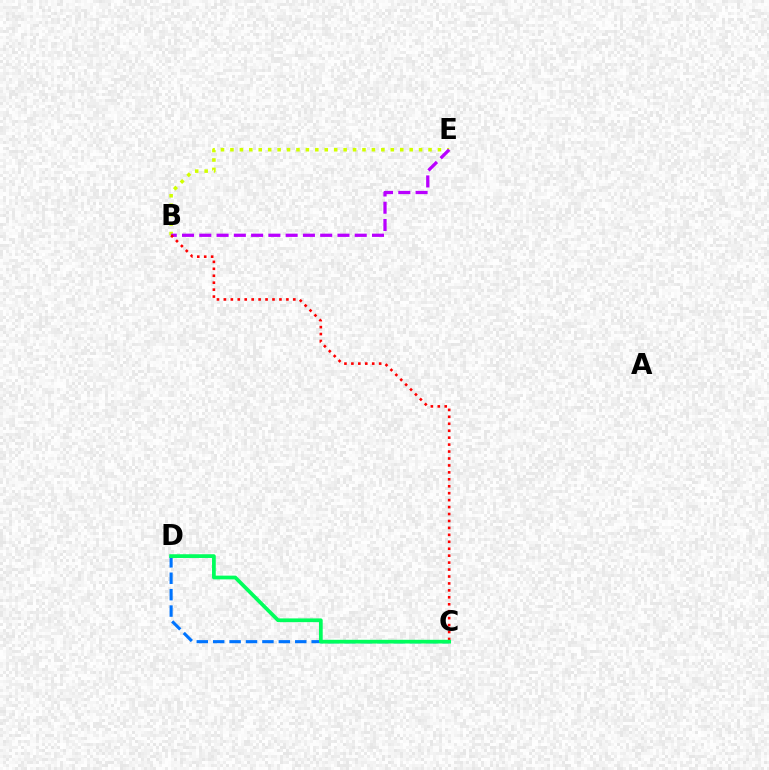{('B', 'E'): [{'color': '#d1ff00', 'line_style': 'dotted', 'thickness': 2.56}, {'color': '#b900ff', 'line_style': 'dashed', 'thickness': 2.35}], ('C', 'D'): [{'color': '#0074ff', 'line_style': 'dashed', 'thickness': 2.23}, {'color': '#00ff5c', 'line_style': 'solid', 'thickness': 2.69}], ('B', 'C'): [{'color': '#ff0000', 'line_style': 'dotted', 'thickness': 1.89}]}